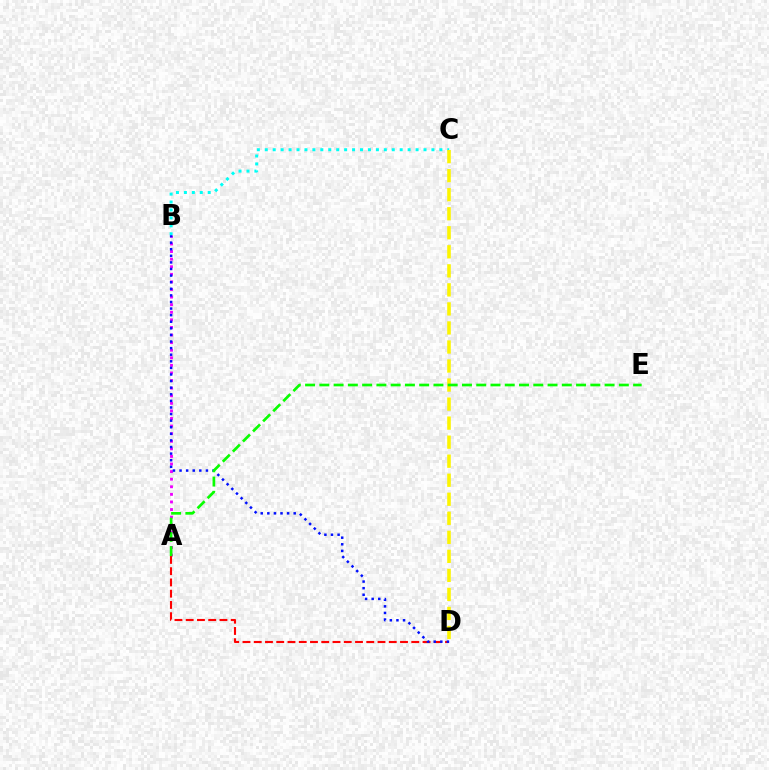{('A', 'B'): [{'color': '#ee00ff', 'line_style': 'dotted', 'thickness': 2.06}], ('B', 'C'): [{'color': '#00fff6', 'line_style': 'dotted', 'thickness': 2.16}], ('C', 'D'): [{'color': '#fcf500', 'line_style': 'dashed', 'thickness': 2.59}], ('A', 'D'): [{'color': '#ff0000', 'line_style': 'dashed', 'thickness': 1.53}], ('B', 'D'): [{'color': '#0010ff', 'line_style': 'dotted', 'thickness': 1.79}], ('A', 'E'): [{'color': '#08ff00', 'line_style': 'dashed', 'thickness': 1.94}]}